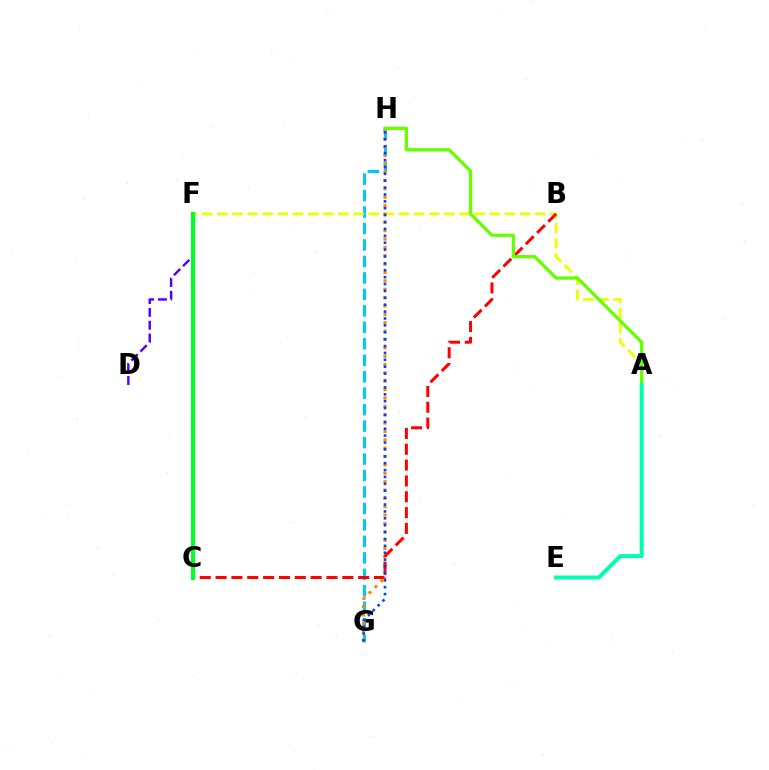{('G', 'H'): [{'color': '#00c7ff', 'line_style': 'dashed', 'thickness': 2.24}, {'color': '#ff8800', 'line_style': 'dotted', 'thickness': 2.27}, {'color': '#003fff', 'line_style': 'dotted', 'thickness': 1.87}], ('D', 'F'): [{'color': '#4f00ff', 'line_style': 'dashed', 'thickness': 1.74}], ('A', 'F'): [{'color': '#eeff00', 'line_style': 'dashed', 'thickness': 2.06}], ('C', 'F'): [{'color': '#ff00a0', 'line_style': 'dotted', 'thickness': 2.77}, {'color': '#d600ff', 'line_style': 'dotted', 'thickness': 1.85}, {'color': '#00ff27', 'line_style': 'solid', 'thickness': 2.96}], ('B', 'C'): [{'color': '#ff0000', 'line_style': 'dashed', 'thickness': 2.15}], ('A', 'H'): [{'color': '#66ff00', 'line_style': 'solid', 'thickness': 2.35}], ('A', 'E'): [{'color': '#00ffaf', 'line_style': 'solid', 'thickness': 2.87}]}